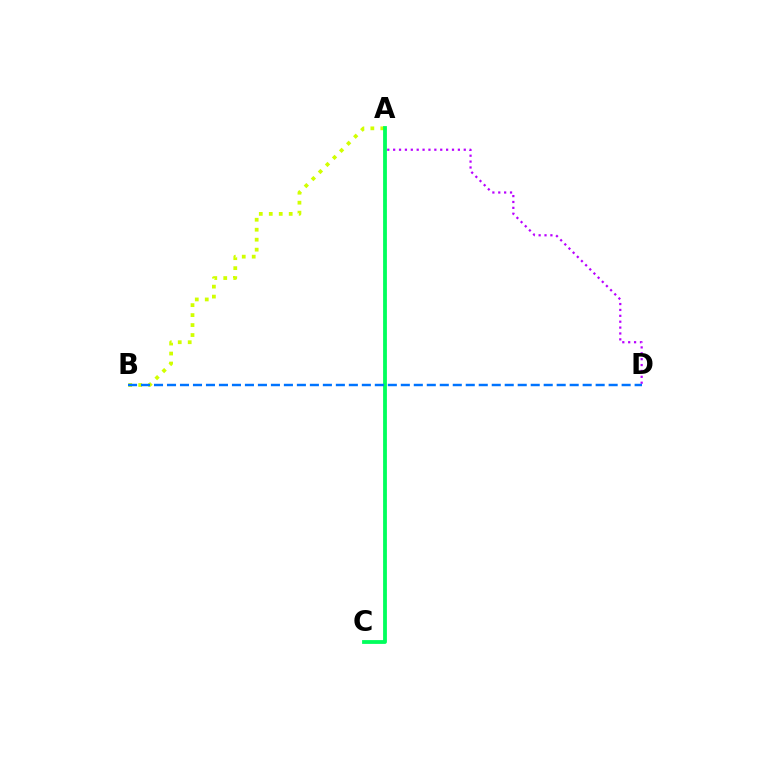{('A', 'C'): [{'color': '#ff0000', 'line_style': 'dotted', 'thickness': 1.51}, {'color': '#00ff5c', 'line_style': 'solid', 'thickness': 2.73}], ('A', 'D'): [{'color': '#b900ff', 'line_style': 'dotted', 'thickness': 1.6}], ('A', 'B'): [{'color': '#d1ff00', 'line_style': 'dotted', 'thickness': 2.71}], ('B', 'D'): [{'color': '#0074ff', 'line_style': 'dashed', 'thickness': 1.76}]}